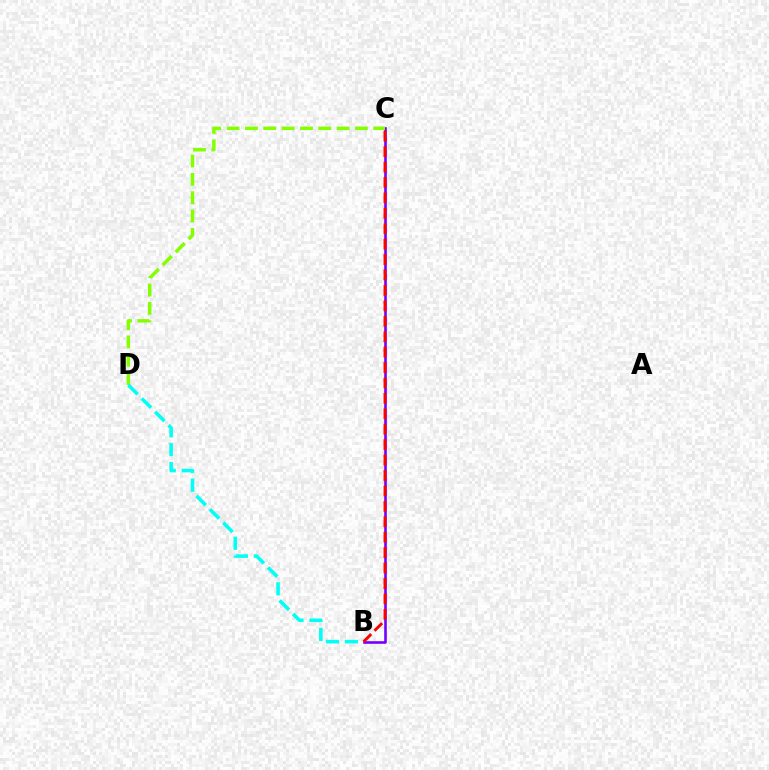{('B', 'C'): [{'color': '#7200ff', 'line_style': 'solid', 'thickness': 1.87}, {'color': '#ff0000', 'line_style': 'dashed', 'thickness': 2.1}], ('C', 'D'): [{'color': '#84ff00', 'line_style': 'dashed', 'thickness': 2.49}], ('B', 'D'): [{'color': '#00fff6', 'line_style': 'dashed', 'thickness': 2.57}]}